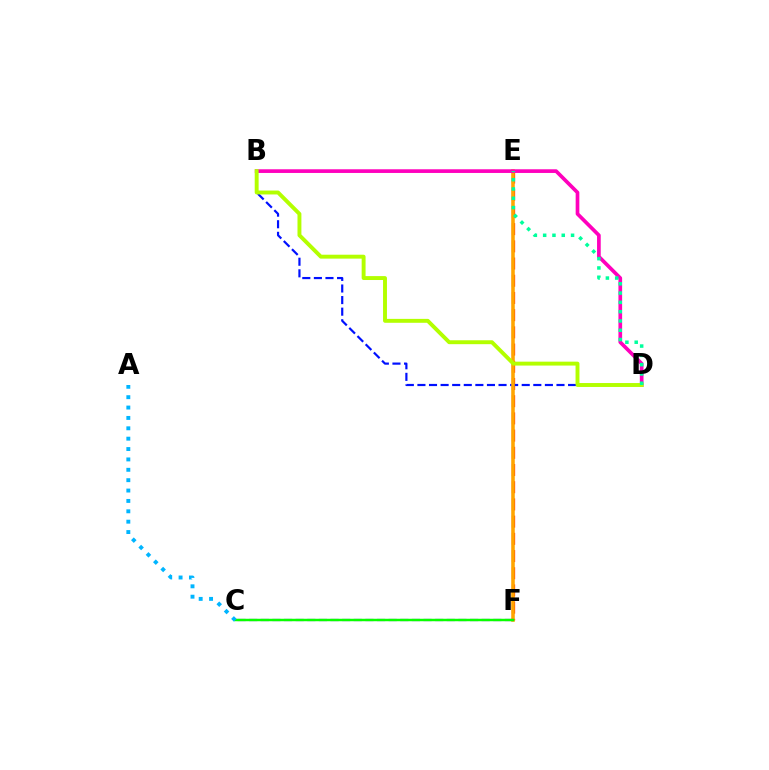{('E', 'F'): [{'color': '#ff0000', 'line_style': 'dashed', 'thickness': 2.34}, {'color': '#ffa500', 'line_style': 'solid', 'thickness': 2.56}], ('B', 'D'): [{'color': '#0010ff', 'line_style': 'dashed', 'thickness': 1.57}, {'color': '#ff00bd', 'line_style': 'solid', 'thickness': 2.65}, {'color': '#b3ff00', 'line_style': 'solid', 'thickness': 2.82}], ('C', 'F'): [{'color': '#9b00ff', 'line_style': 'dashed', 'thickness': 1.58}, {'color': '#08ff00', 'line_style': 'solid', 'thickness': 1.77}], ('D', 'E'): [{'color': '#00ff9d', 'line_style': 'dotted', 'thickness': 2.53}], ('A', 'C'): [{'color': '#00b5ff', 'line_style': 'dotted', 'thickness': 2.82}]}